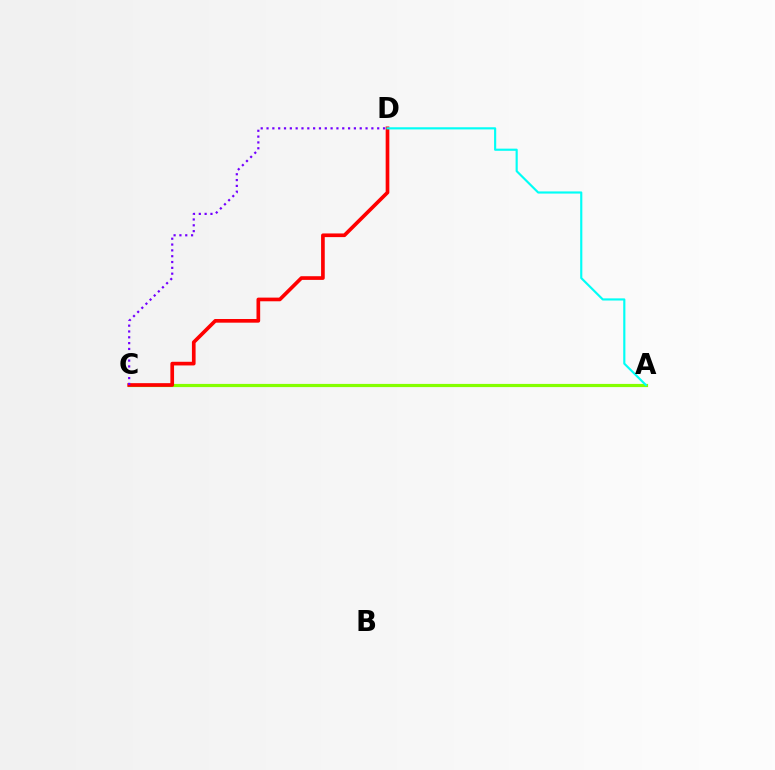{('A', 'C'): [{'color': '#84ff00', 'line_style': 'solid', 'thickness': 2.29}], ('C', 'D'): [{'color': '#ff0000', 'line_style': 'solid', 'thickness': 2.64}, {'color': '#7200ff', 'line_style': 'dotted', 'thickness': 1.58}], ('A', 'D'): [{'color': '#00fff6', 'line_style': 'solid', 'thickness': 1.55}]}